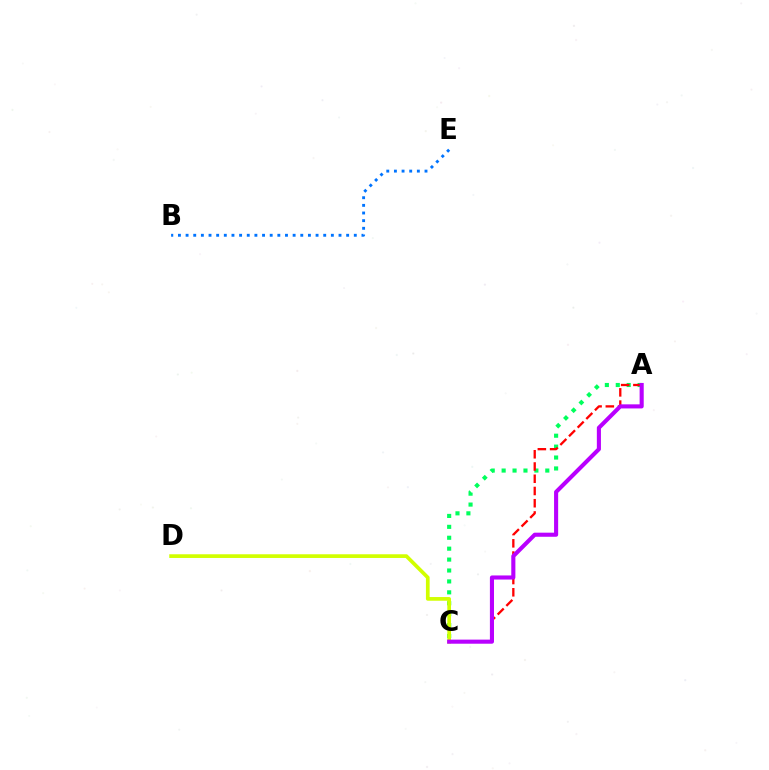{('A', 'C'): [{'color': '#00ff5c', 'line_style': 'dotted', 'thickness': 2.97}, {'color': '#ff0000', 'line_style': 'dashed', 'thickness': 1.66}, {'color': '#b900ff', 'line_style': 'solid', 'thickness': 2.95}], ('B', 'E'): [{'color': '#0074ff', 'line_style': 'dotted', 'thickness': 2.08}], ('C', 'D'): [{'color': '#d1ff00', 'line_style': 'solid', 'thickness': 2.66}]}